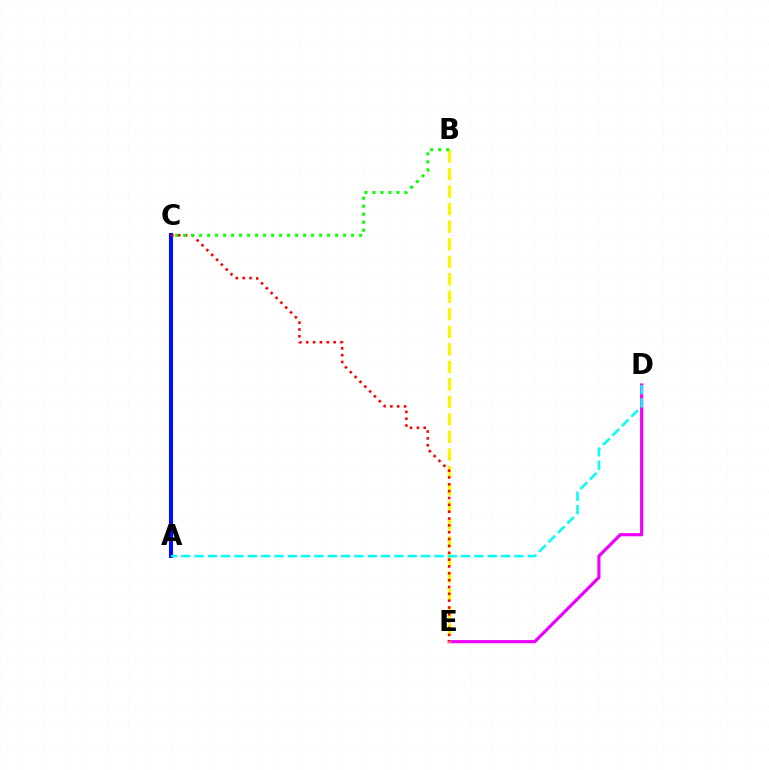{('D', 'E'): [{'color': '#ee00ff', 'line_style': 'solid', 'thickness': 2.28}], ('B', 'E'): [{'color': '#fcf500', 'line_style': 'dashed', 'thickness': 2.38}], ('A', 'C'): [{'color': '#0010ff', 'line_style': 'solid', 'thickness': 2.93}], ('A', 'D'): [{'color': '#00fff6', 'line_style': 'dashed', 'thickness': 1.81}], ('C', 'E'): [{'color': '#ff0000', 'line_style': 'dotted', 'thickness': 1.86}], ('B', 'C'): [{'color': '#08ff00', 'line_style': 'dotted', 'thickness': 2.17}]}